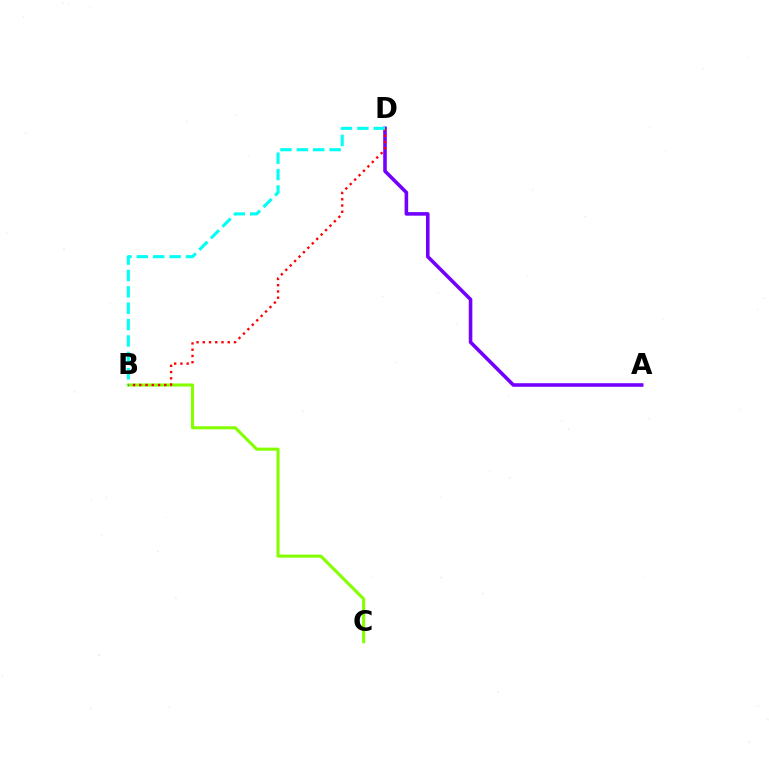{('A', 'D'): [{'color': '#7200ff', 'line_style': 'solid', 'thickness': 2.57}], ('B', 'C'): [{'color': '#84ff00', 'line_style': 'solid', 'thickness': 2.21}], ('B', 'D'): [{'color': '#ff0000', 'line_style': 'dotted', 'thickness': 1.7}, {'color': '#00fff6', 'line_style': 'dashed', 'thickness': 2.23}]}